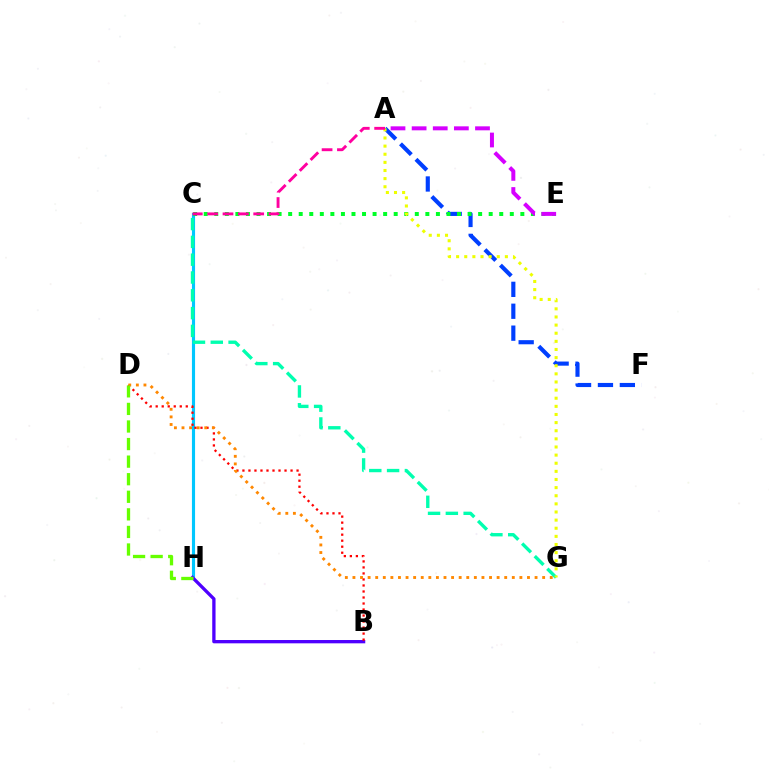{('A', 'F'): [{'color': '#003fff', 'line_style': 'dashed', 'thickness': 2.98}], ('C', 'H'): [{'color': '#00c7ff', 'line_style': 'solid', 'thickness': 2.26}], ('C', 'E'): [{'color': '#00ff27', 'line_style': 'dotted', 'thickness': 2.87}], ('B', 'H'): [{'color': '#4f00ff', 'line_style': 'solid', 'thickness': 2.38}], ('C', 'G'): [{'color': '#00ffaf', 'line_style': 'dashed', 'thickness': 2.42}], ('B', 'D'): [{'color': '#ff0000', 'line_style': 'dotted', 'thickness': 1.63}], ('D', 'G'): [{'color': '#ff8800', 'line_style': 'dotted', 'thickness': 2.06}], ('A', 'G'): [{'color': '#eeff00', 'line_style': 'dotted', 'thickness': 2.21}], ('D', 'H'): [{'color': '#66ff00', 'line_style': 'dashed', 'thickness': 2.39}], ('A', 'C'): [{'color': '#ff00a0', 'line_style': 'dashed', 'thickness': 2.09}], ('A', 'E'): [{'color': '#d600ff', 'line_style': 'dashed', 'thickness': 2.87}]}